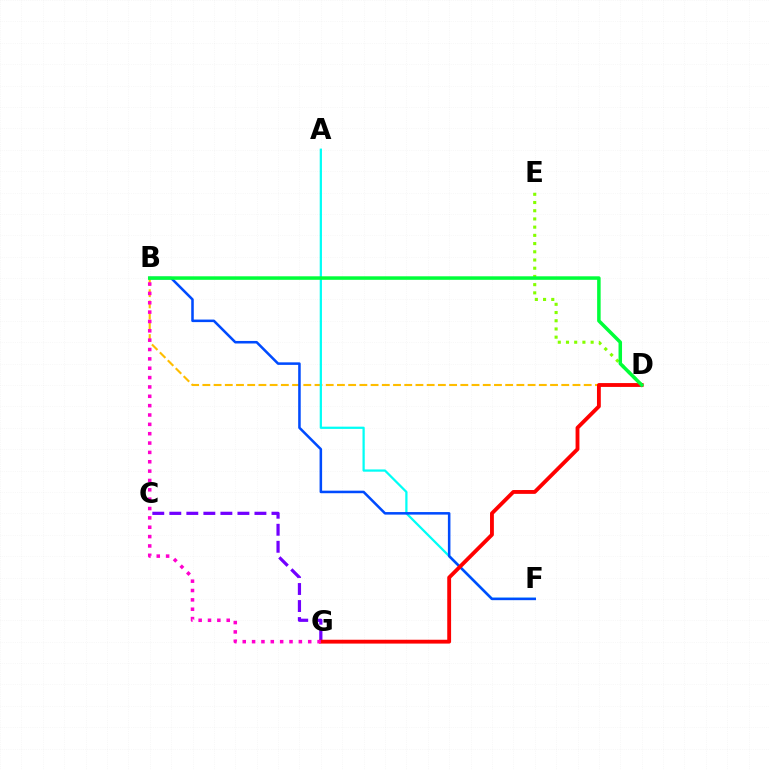{('D', 'E'): [{'color': '#84ff00', 'line_style': 'dotted', 'thickness': 2.23}], ('B', 'D'): [{'color': '#ffbd00', 'line_style': 'dashed', 'thickness': 1.52}, {'color': '#00ff39', 'line_style': 'solid', 'thickness': 2.53}], ('A', 'F'): [{'color': '#00fff6', 'line_style': 'solid', 'thickness': 1.62}], ('C', 'G'): [{'color': '#7200ff', 'line_style': 'dashed', 'thickness': 2.31}], ('B', 'F'): [{'color': '#004bff', 'line_style': 'solid', 'thickness': 1.83}], ('D', 'G'): [{'color': '#ff0000', 'line_style': 'solid', 'thickness': 2.77}], ('B', 'G'): [{'color': '#ff00cf', 'line_style': 'dotted', 'thickness': 2.54}]}